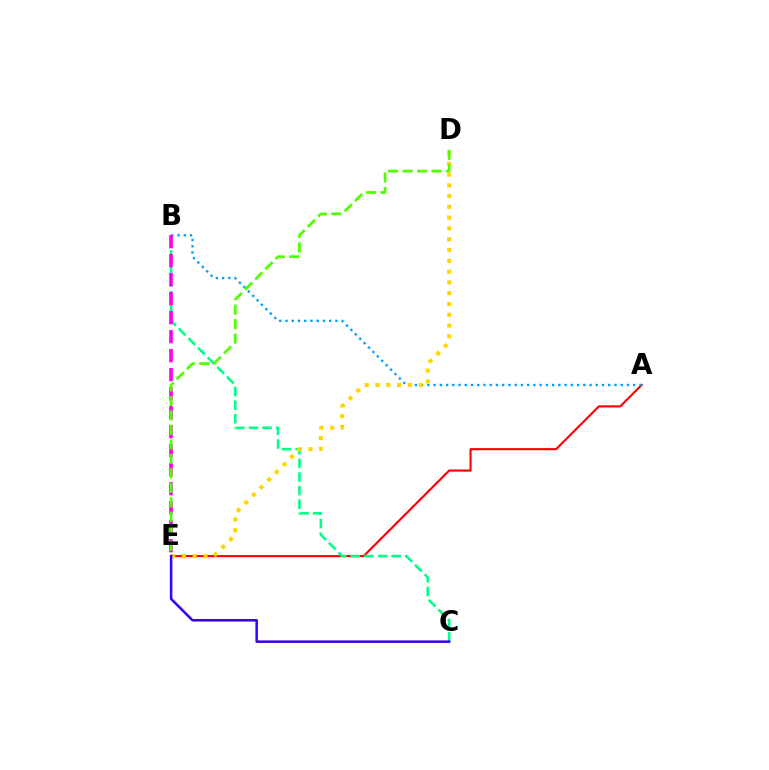{('A', 'E'): [{'color': '#ff0000', 'line_style': 'solid', 'thickness': 1.54}], ('A', 'B'): [{'color': '#009eff', 'line_style': 'dotted', 'thickness': 1.69}], ('B', 'C'): [{'color': '#00ff86', 'line_style': 'dashed', 'thickness': 1.85}], ('B', 'E'): [{'color': '#ff00ed', 'line_style': 'dashed', 'thickness': 2.58}], ('D', 'E'): [{'color': '#ffd500', 'line_style': 'dotted', 'thickness': 2.93}, {'color': '#4fff00', 'line_style': 'dashed', 'thickness': 1.97}], ('C', 'E'): [{'color': '#3700ff', 'line_style': 'solid', 'thickness': 1.82}]}